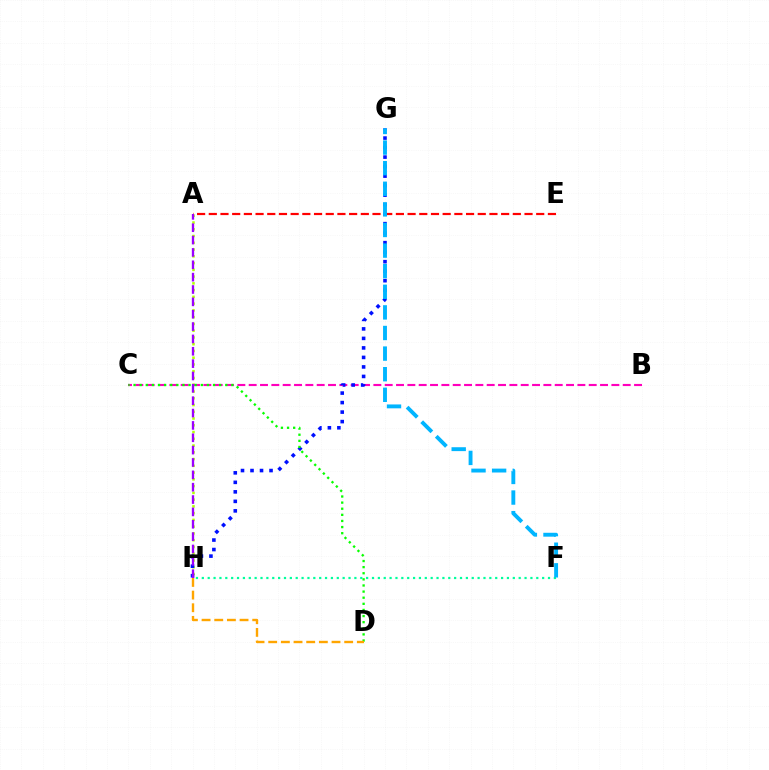{('A', 'H'): [{'color': '#b3ff00', 'line_style': 'dotted', 'thickness': 1.84}, {'color': '#9b00ff', 'line_style': 'dashed', 'thickness': 1.68}], ('A', 'E'): [{'color': '#ff0000', 'line_style': 'dashed', 'thickness': 1.59}], ('B', 'C'): [{'color': '#ff00bd', 'line_style': 'dashed', 'thickness': 1.54}], ('G', 'H'): [{'color': '#0010ff', 'line_style': 'dotted', 'thickness': 2.58}], ('F', 'H'): [{'color': '#00ff9d', 'line_style': 'dotted', 'thickness': 1.59}], ('F', 'G'): [{'color': '#00b5ff', 'line_style': 'dashed', 'thickness': 2.8}], ('C', 'D'): [{'color': '#08ff00', 'line_style': 'dotted', 'thickness': 1.66}], ('D', 'H'): [{'color': '#ffa500', 'line_style': 'dashed', 'thickness': 1.72}]}